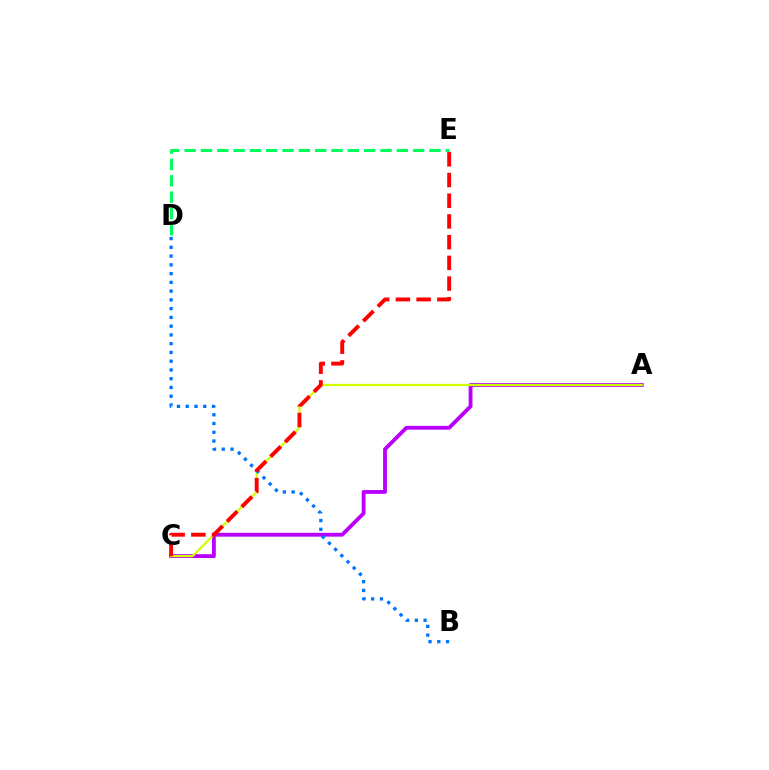{('D', 'E'): [{'color': '#00ff5c', 'line_style': 'dashed', 'thickness': 2.22}], ('A', 'C'): [{'color': '#b900ff', 'line_style': 'solid', 'thickness': 2.77}, {'color': '#d1ff00', 'line_style': 'solid', 'thickness': 1.61}], ('B', 'D'): [{'color': '#0074ff', 'line_style': 'dotted', 'thickness': 2.38}], ('C', 'E'): [{'color': '#ff0000', 'line_style': 'dashed', 'thickness': 2.81}]}